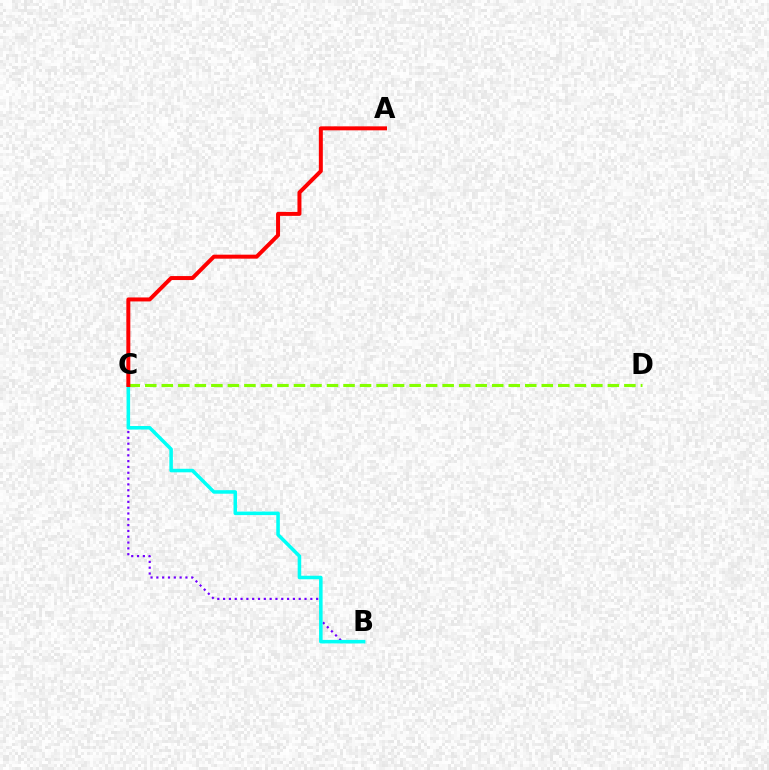{('B', 'C'): [{'color': '#7200ff', 'line_style': 'dotted', 'thickness': 1.58}, {'color': '#00fff6', 'line_style': 'solid', 'thickness': 2.55}], ('C', 'D'): [{'color': '#84ff00', 'line_style': 'dashed', 'thickness': 2.24}], ('A', 'C'): [{'color': '#ff0000', 'line_style': 'solid', 'thickness': 2.87}]}